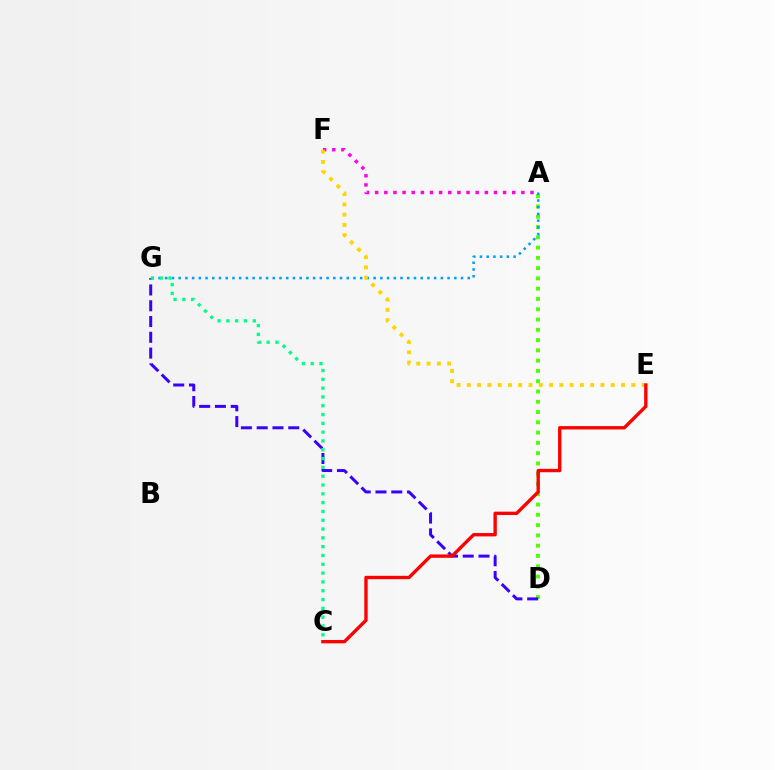{('A', 'D'): [{'color': '#4fff00', 'line_style': 'dotted', 'thickness': 2.79}], ('A', 'F'): [{'color': '#ff00ed', 'line_style': 'dotted', 'thickness': 2.48}], ('A', 'G'): [{'color': '#009eff', 'line_style': 'dotted', 'thickness': 1.83}], ('D', 'G'): [{'color': '#3700ff', 'line_style': 'dashed', 'thickness': 2.14}], ('E', 'F'): [{'color': '#ffd500', 'line_style': 'dotted', 'thickness': 2.79}], ('C', 'G'): [{'color': '#00ff86', 'line_style': 'dotted', 'thickness': 2.39}], ('C', 'E'): [{'color': '#ff0000', 'line_style': 'solid', 'thickness': 2.42}]}